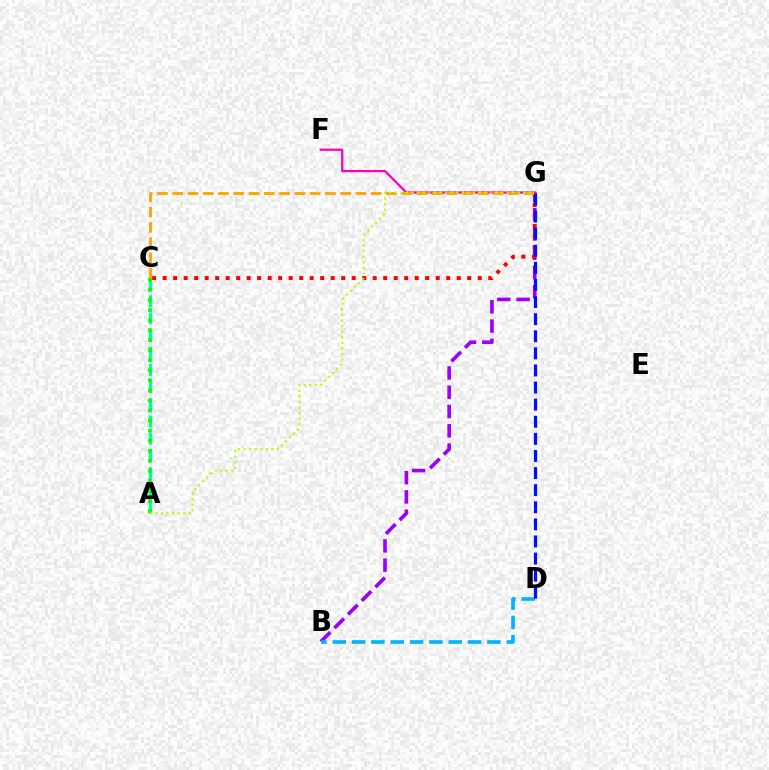{('B', 'G'): [{'color': '#9b00ff', 'line_style': 'dashed', 'thickness': 2.62}], ('A', 'C'): [{'color': '#00ff9d', 'line_style': 'dashed', 'thickness': 2.34}, {'color': '#08ff00', 'line_style': 'dotted', 'thickness': 2.73}], ('F', 'G'): [{'color': '#ff00bd', 'line_style': 'solid', 'thickness': 1.64}], ('C', 'G'): [{'color': '#ff0000', 'line_style': 'dotted', 'thickness': 2.85}, {'color': '#ffa500', 'line_style': 'dashed', 'thickness': 2.07}], ('B', 'D'): [{'color': '#00b5ff', 'line_style': 'dashed', 'thickness': 2.63}], ('D', 'G'): [{'color': '#0010ff', 'line_style': 'dashed', 'thickness': 2.32}], ('A', 'G'): [{'color': '#b3ff00', 'line_style': 'dotted', 'thickness': 1.52}]}